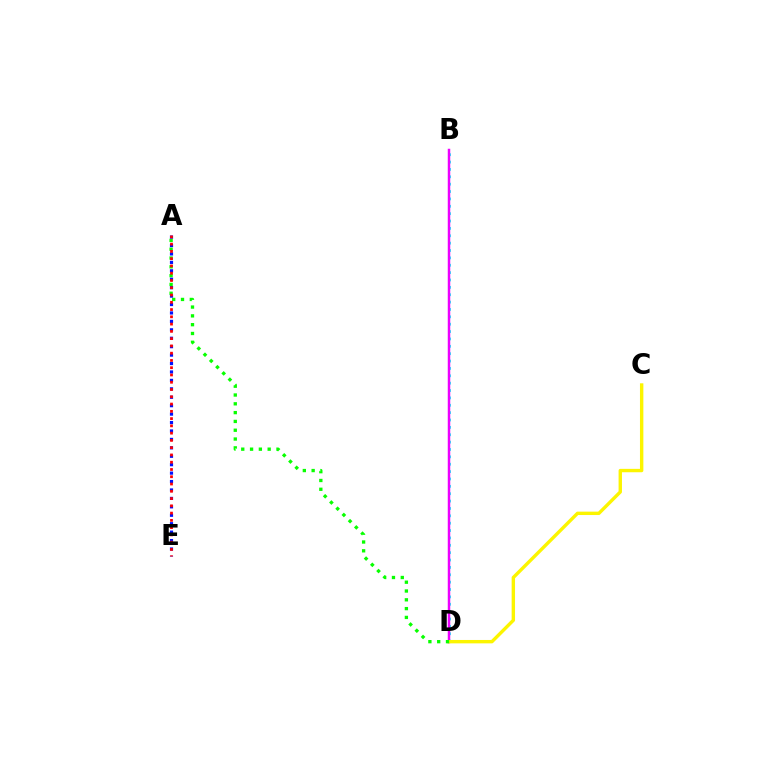{('B', 'D'): [{'color': '#00fff6', 'line_style': 'dotted', 'thickness': 2.0}, {'color': '#ee00ff', 'line_style': 'solid', 'thickness': 1.78}], ('C', 'D'): [{'color': '#fcf500', 'line_style': 'solid', 'thickness': 2.44}], ('A', 'D'): [{'color': '#08ff00', 'line_style': 'dotted', 'thickness': 2.39}], ('A', 'E'): [{'color': '#0010ff', 'line_style': 'dotted', 'thickness': 2.29}, {'color': '#ff0000', 'line_style': 'dotted', 'thickness': 1.97}]}